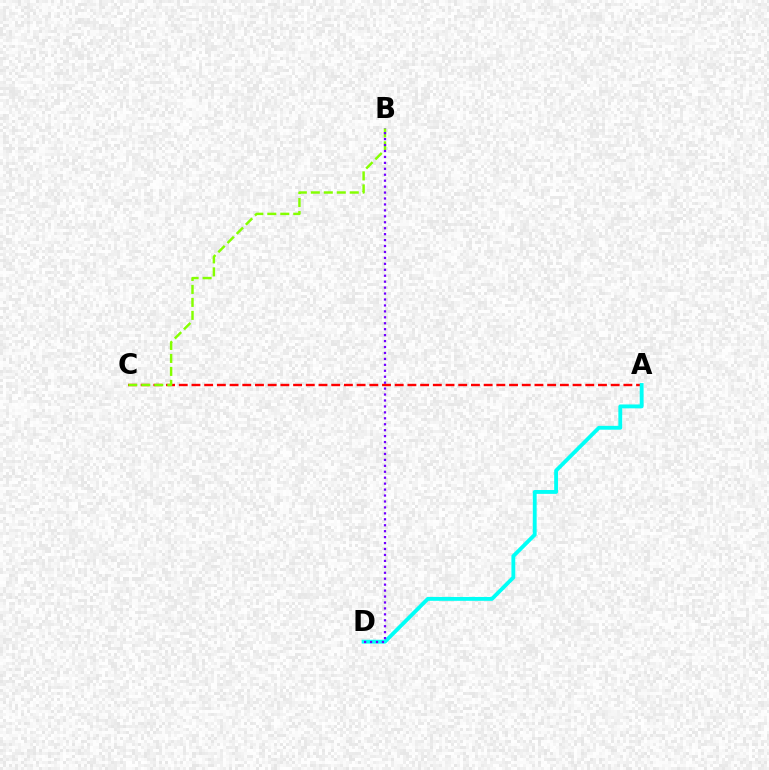{('A', 'C'): [{'color': '#ff0000', 'line_style': 'dashed', 'thickness': 1.73}], ('A', 'D'): [{'color': '#00fff6', 'line_style': 'solid', 'thickness': 2.77}], ('B', 'C'): [{'color': '#84ff00', 'line_style': 'dashed', 'thickness': 1.76}], ('B', 'D'): [{'color': '#7200ff', 'line_style': 'dotted', 'thickness': 1.61}]}